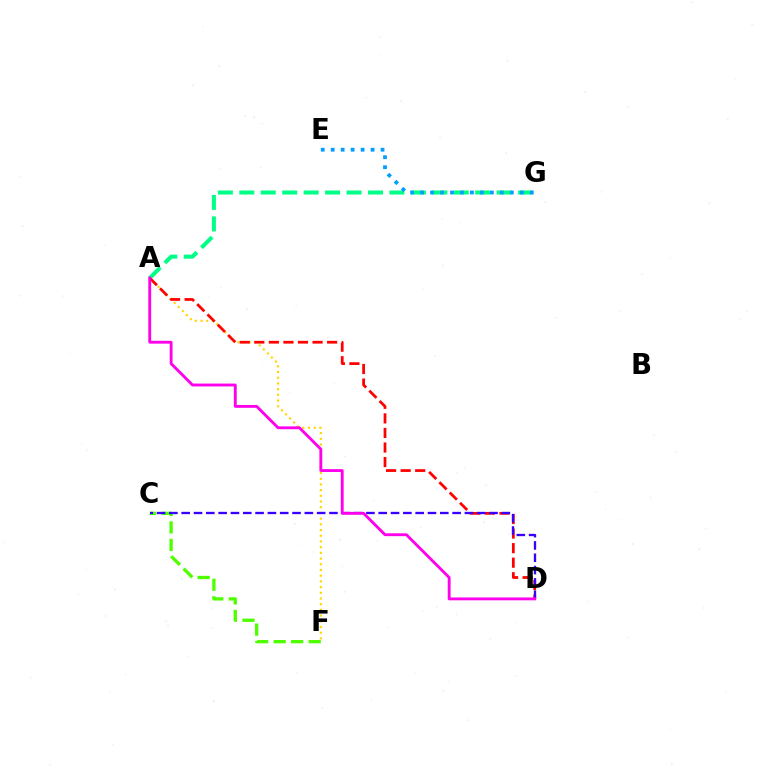{('A', 'G'): [{'color': '#00ff86', 'line_style': 'dashed', 'thickness': 2.91}], ('C', 'F'): [{'color': '#4fff00', 'line_style': 'dashed', 'thickness': 2.38}], ('A', 'F'): [{'color': '#ffd500', 'line_style': 'dotted', 'thickness': 1.55}], ('A', 'D'): [{'color': '#ff0000', 'line_style': 'dashed', 'thickness': 1.98}, {'color': '#ff00ed', 'line_style': 'solid', 'thickness': 2.06}], ('C', 'D'): [{'color': '#3700ff', 'line_style': 'dashed', 'thickness': 1.67}], ('E', 'G'): [{'color': '#009eff', 'line_style': 'dotted', 'thickness': 2.71}]}